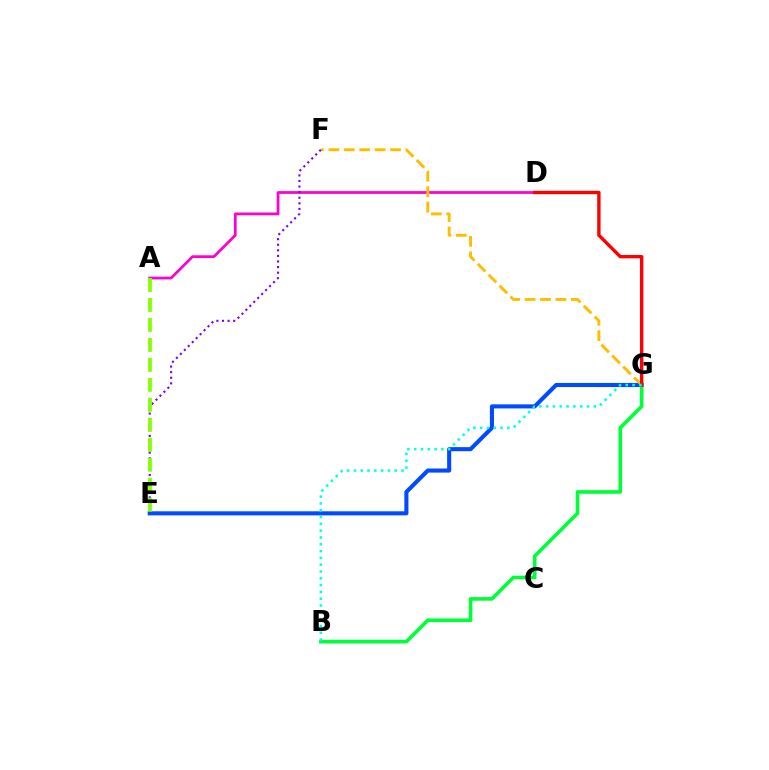{('A', 'D'): [{'color': '#ff00cf', 'line_style': 'solid', 'thickness': 1.97}], ('E', 'G'): [{'color': '#004bff', 'line_style': 'solid', 'thickness': 2.94}], ('F', 'G'): [{'color': '#ffbd00', 'line_style': 'dashed', 'thickness': 2.09}], ('B', 'G'): [{'color': '#00ff39', 'line_style': 'solid', 'thickness': 2.61}, {'color': '#00fff6', 'line_style': 'dotted', 'thickness': 1.85}], ('D', 'G'): [{'color': '#ff0000', 'line_style': 'solid', 'thickness': 2.44}], ('E', 'F'): [{'color': '#7200ff', 'line_style': 'dotted', 'thickness': 1.52}], ('A', 'E'): [{'color': '#84ff00', 'line_style': 'dashed', 'thickness': 2.71}]}